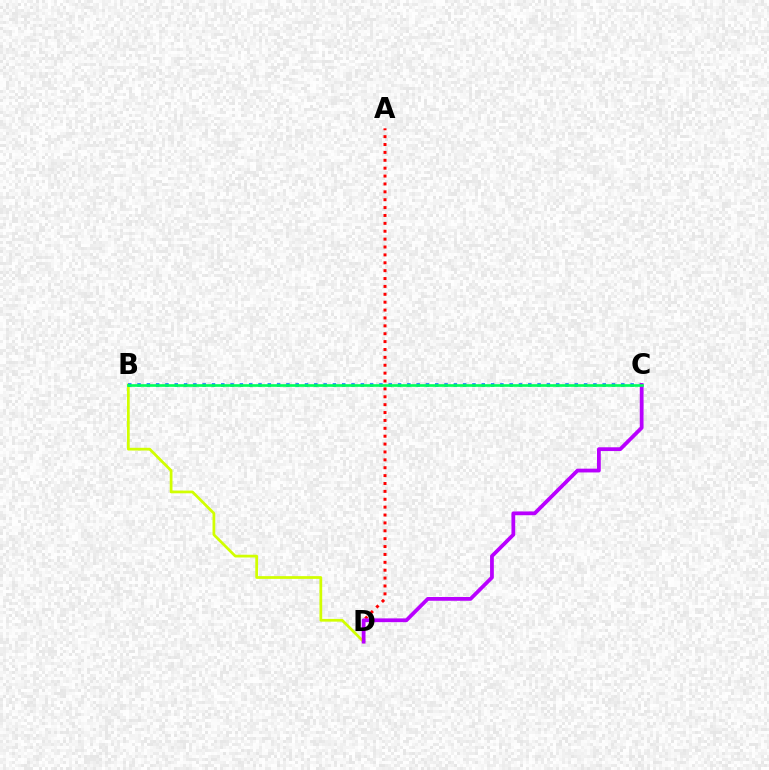{('B', 'D'): [{'color': '#d1ff00', 'line_style': 'solid', 'thickness': 1.97}], ('A', 'D'): [{'color': '#ff0000', 'line_style': 'dotted', 'thickness': 2.14}], ('B', 'C'): [{'color': '#0074ff', 'line_style': 'dotted', 'thickness': 2.53}, {'color': '#00ff5c', 'line_style': 'solid', 'thickness': 1.91}], ('C', 'D'): [{'color': '#b900ff', 'line_style': 'solid', 'thickness': 2.72}]}